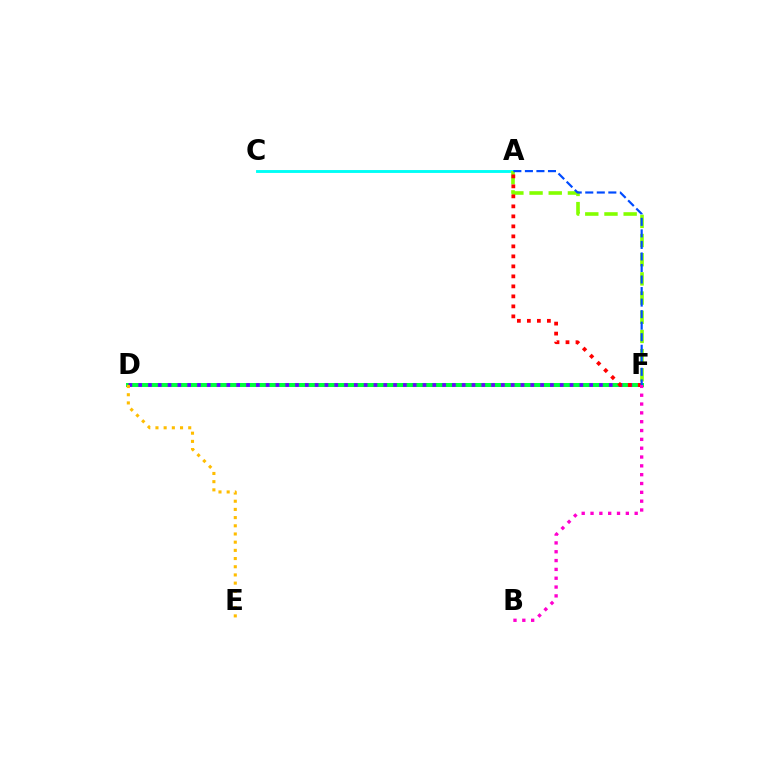{('A', 'C'): [{'color': '#00fff6', 'line_style': 'solid', 'thickness': 2.07}], ('D', 'F'): [{'color': '#00ff39', 'line_style': 'solid', 'thickness': 2.87}, {'color': '#7200ff', 'line_style': 'dotted', 'thickness': 2.66}], ('A', 'F'): [{'color': '#84ff00', 'line_style': 'dashed', 'thickness': 2.61}, {'color': '#ff0000', 'line_style': 'dotted', 'thickness': 2.72}, {'color': '#004bff', 'line_style': 'dashed', 'thickness': 1.57}], ('D', 'E'): [{'color': '#ffbd00', 'line_style': 'dotted', 'thickness': 2.23}], ('B', 'F'): [{'color': '#ff00cf', 'line_style': 'dotted', 'thickness': 2.4}]}